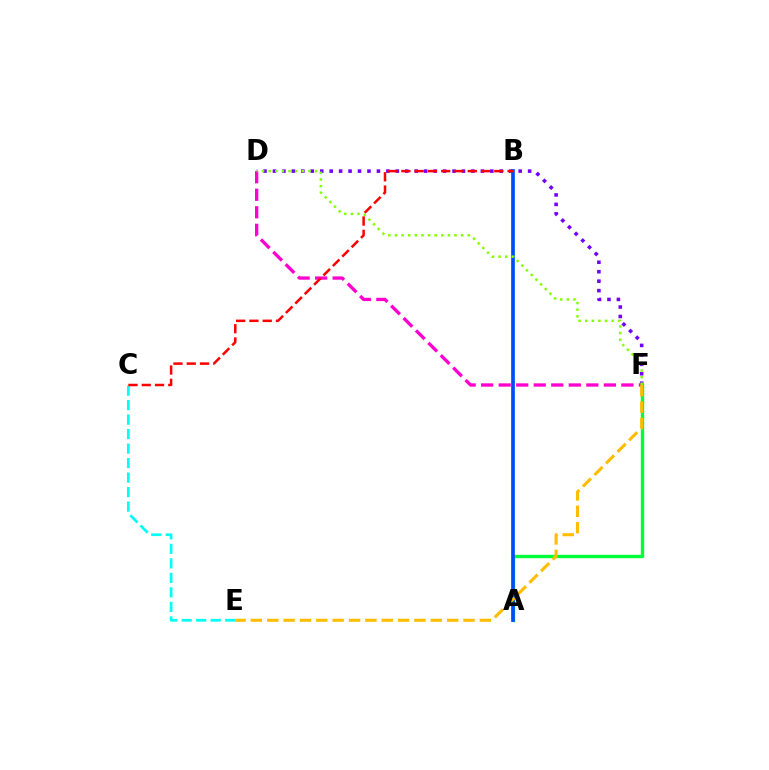{('D', 'F'): [{'color': '#7200ff', 'line_style': 'dotted', 'thickness': 2.57}, {'color': '#ff00cf', 'line_style': 'dashed', 'thickness': 2.38}, {'color': '#84ff00', 'line_style': 'dotted', 'thickness': 1.8}], ('A', 'F'): [{'color': '#00ff39', 'line_style': 'solid', 'thickness': 2.43}], ('A', 'B'): [{'color': '#004bff', 'line_style': 'solid', 'thickness': 2.64}], ('C', 'E'): [{'color': '#00fff6', 'line_style': 'dashed', 'thickness': 1.97}], ('E', 'F'): [{'color': '#ffbd00', 'line_style': 'dashed', 'thickness': 2.22}], ('B', 'C'): [{'color': '#ff0000', 'line_style': 'dashed', 'thickness': 1.8}]}